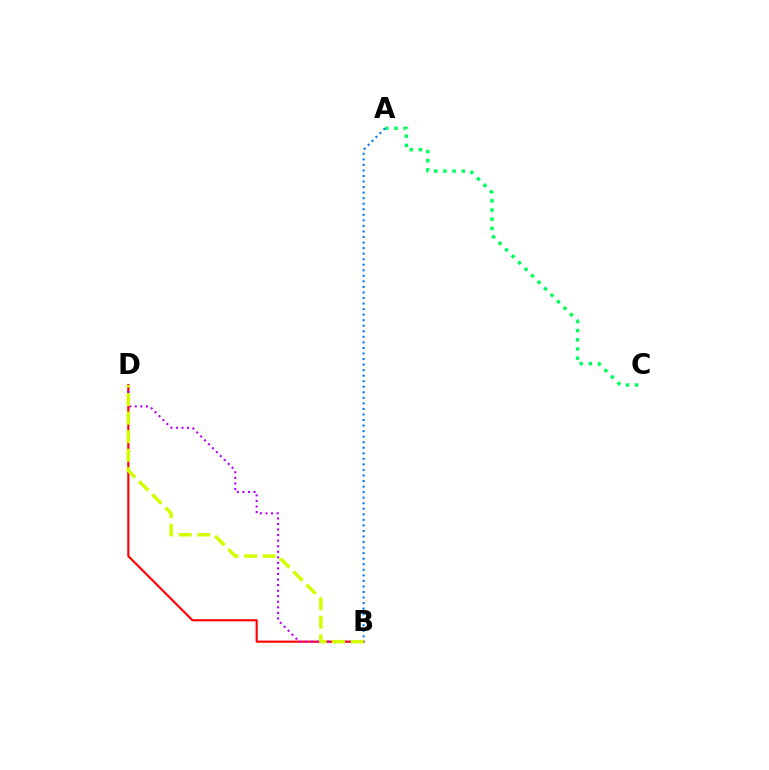{('B', 'D'): [{'color': '#ff0000', 'line_style': 'solid', 'thickness': 1.54}, {'color': '#b900ff', 'line_style': 'dotted', 'thickness': 1.51}, {'color': '#d1ff00', 'line_style': 'dashed', 'thickness': 2.52}], ('A', 'B'): [{'color': '#0074ff', 'line_style': 'dotted', 'thickness': 1.51}], ('A', 'C'): [{'color': '#00ff5c', 'line_style': 'dotted', 'thickness': 2.49}]}